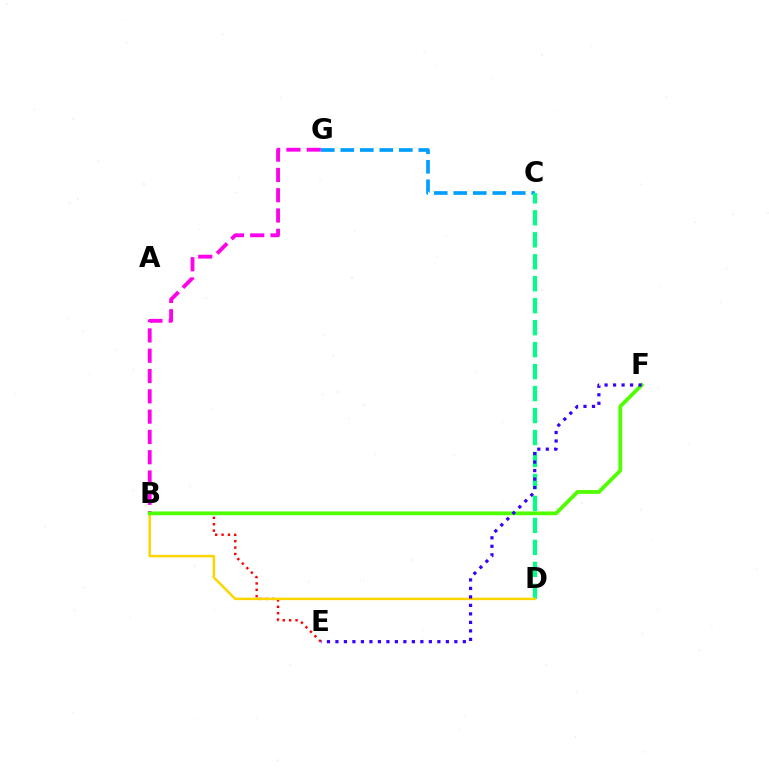{('C', 'G'): [{'color': '#009eff', 'line_style': 'dashed', 'thickness': 2.65}], ('C', 'D'): [{'color': '#00ff86', 'line_style': 'dashed', 'thickness': 2.98}], ('B', 'E'): [{'color': '#ff0000', 'line_style': 'dotted', 'thickness': 1.74}], ('B', 'G'): [{'color': '#ff00ed', 'line_style': 'dashed', 'thickness': 2.76}], ('B', 'D'): [{'color': '#ffd500', 'line_style': 'solid', 'thickness': 1.77}], ('B', 'F'): [{'color': '#4fff00', 'line_style': 'solid', 'thickness': 2.72}], ('E', 'F'): [{'color': '#3700ff', 'line_style': 'dotted', 'thickness': 2.31}]}